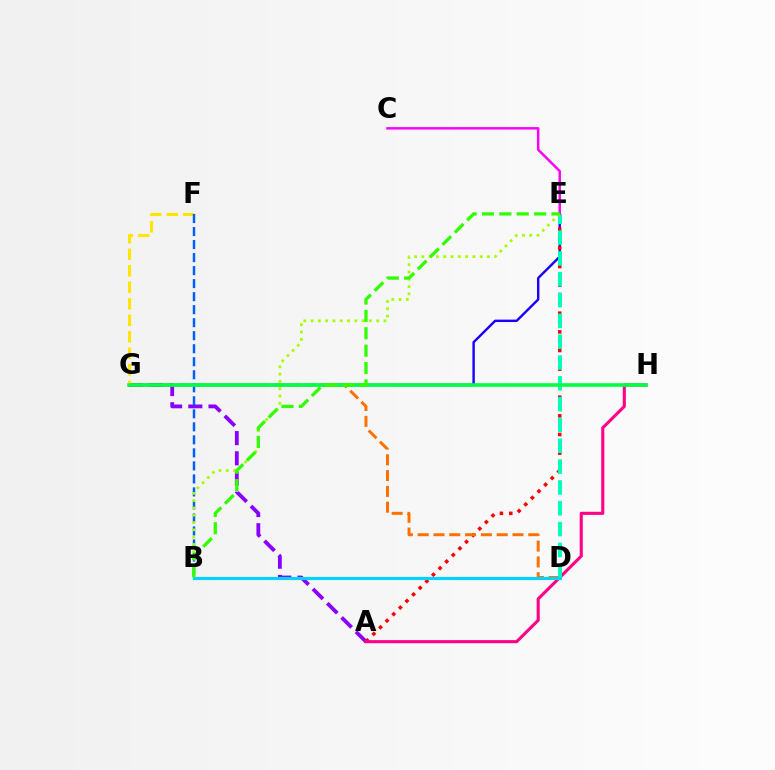{('E', 'G'): [{'color': '#1900ff', 'line_style': 'solid', 'thickness': 1.74}], ('A', 'G'): [{'color': '#8a00ff', 'line_style': 'dashed', 'thickness': 2.75}], ('A', 'E'): [{'color': '#ff0000', 'line_style': 'dotted', 'thickness': 2.54}], ('F', 'G'): [{'color': '#ffe600', 'line_style': 'dashed', 'thickness': 2.24}], ('D', 'G'): [{'color': '#ff7000', 'line_style': 'dashed', 'thickness': 2.15}], ('A', 'H'): [{'color': '#ff0088', 'line_style': 'solid', 'thickness': 2.22}], ('B', 'F'): [{'color': '#005dff', 'line_style': 'dashed', 'thickness': 1.77}], ('D', 'E'): [{'color': '#00ffbb', 'line_style': 'dashed', 'thickness': 2.83}], ('G', 'H'): [{'color': '#00ff45', 'line_style': 'solid', 'thickness': 2.6}], ('C', 'E'): [{'color': '#fa00f9', 'line_style': 'solid', 'thickness': 1.78}], ('B', 'E'): [{'color': '#a2ff00', 'line_style': 'dotted', 'thickness': 1.98}, {'color': '#31ff00', 'line_style': 'dashed', 'thickness': 2.36}], ('B', 'D'): [{'color': '#00d3ff', 'line_style': 'solid', 'thickness': 2.25}]}